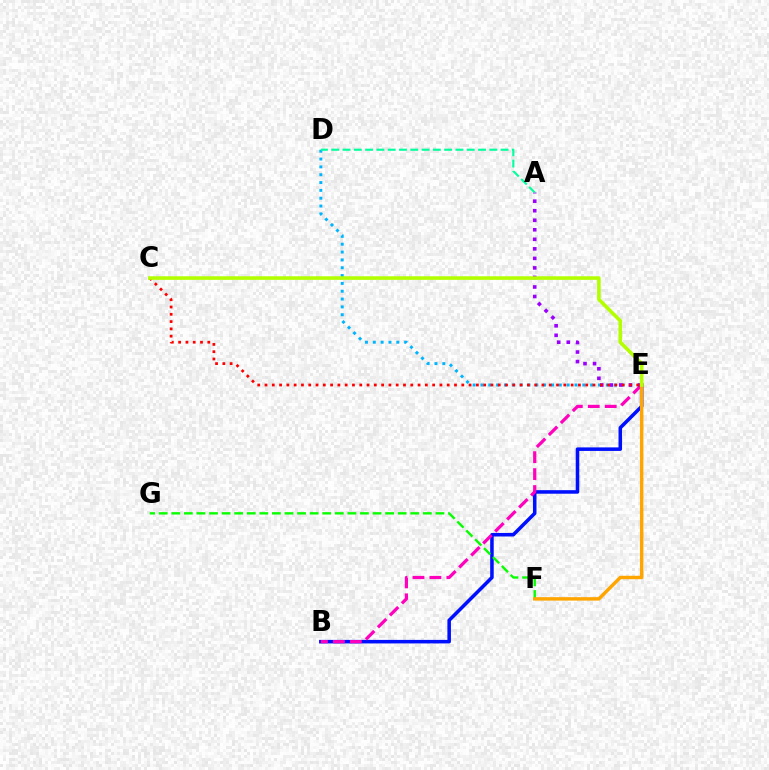{('D', 'E'): [{'color': '#00b5ff', 'line_style': 'dotted', 'thickness': 2.13}], ('B', 'E'): [{'color': '#0010ff', 'line_style': 'solid', 'thickness': 2.55}, {'color': '#ff00bd', 'line_style': 'dashed', 'thickness': 2.3}], ('F', 'G'): [{'color': '#08ff00', 'line_style': 'dashed', 'thickness': 1.71}], ('A', 'E'): [{'color': '#9b00ff', 'line_style': 'dotted', 'thickness': 2.59}], ('E', 'F'): [{'color': '#ffa500', 'line_style': 'solid', 'thickness': 2.48}], ('A', 'D'): [{'color': '#00ff9d', 'line_style': 'dashed', 'thickness': 1.53}], ('C', 'E'): [{'color': '#ff0000', 'line_style': 'dotted', 'thickness': 1.98}, {'color': '#b3ff00', 'line_style': 'solid', 'thickness': 2.59}]}